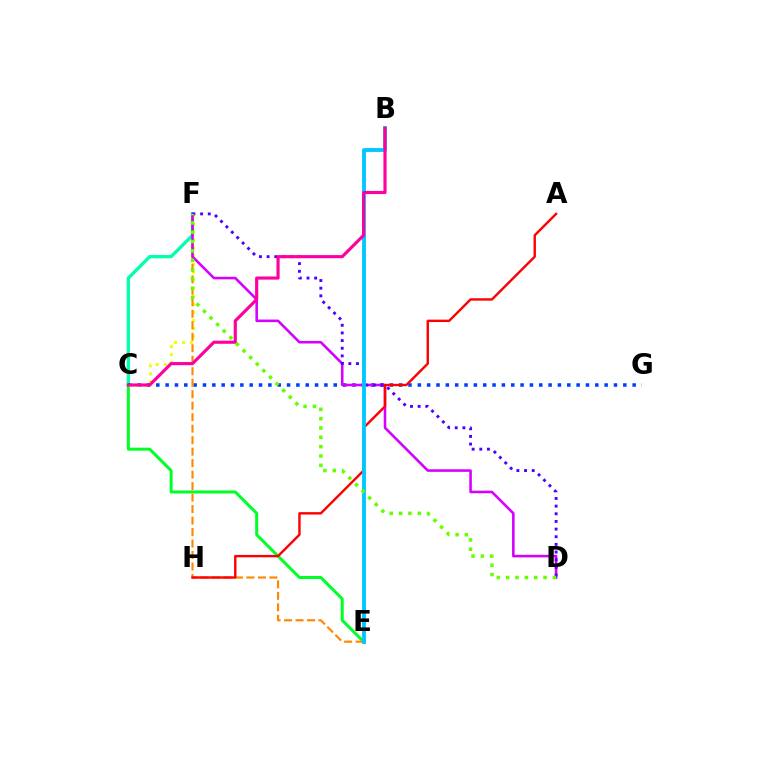{('C', 'E'): [{'color': '#00ff27', 'line_style': 'solid', 'thickness': 2.16}], ('C', 'F'): [{'color': '#00ffaf', 'line_style': 'solid', 'thickness': 2.36}, {'color': '#eeff00', 'line_style': 'dotted', 'thickness': 2.18}], ('C', 'G'): [{'color': '#003fff', 'line_style': 'dotted', 'thickness': 2.54}], ('E', 'F'): [{'color': '#ff8800', 'line_style': 'dashed', 'thickness': 1.56}], ('D', 'F'): [{'color': '#d600ff', 'line_style': 'solid', 'thickness': 1.85}, {'color': '#4f00ff', 'line_style': 'dotted', 'thickness': 2.08}, {'color': '#66ff00', 'line_style': 'dotted', 'thickness': 2.54}], ('A', 'H'): [{'color': '#ff0000', 'line_style': 'solid', 'thickness': 1.73}], ('B', 'E'): [{'color': '#00c7ff', 'line_style': 'solid', 'thickness': 2.76}], ('B', 'C'): [{'color': '#ff00a0', 'line_style': 'solid', 'thickness': 2.26}]}